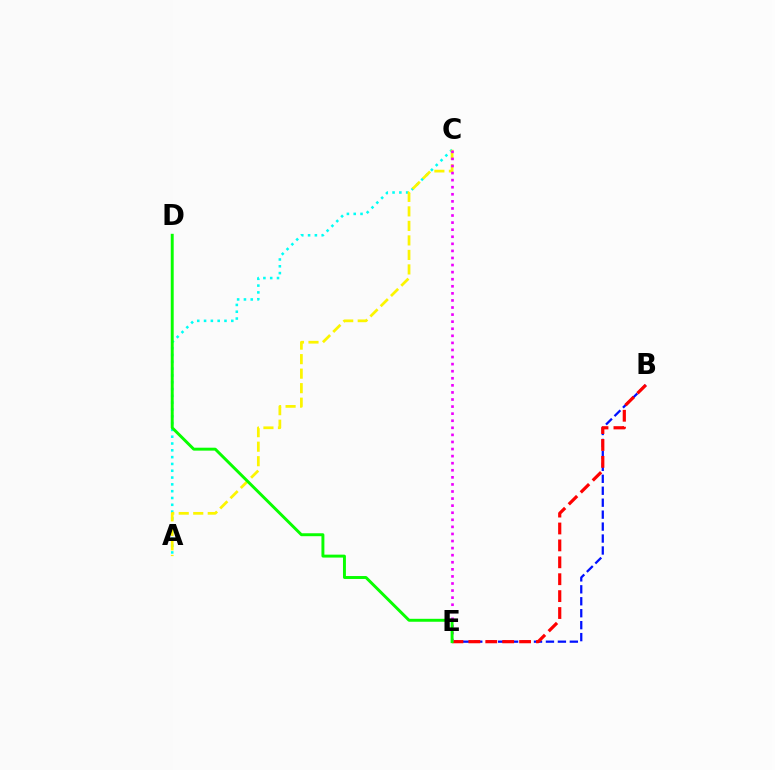{('B', 'E'): [{'color': '#0010ff', 'line_style': 'dashed', 'thickness': 1.62}, {'color': '#ff0000', 'line_style': 'dashed', 'thickness': 2.3}], ('A', 'C'): [{'color': '#00fff6', 'line_style': 'dotted', 'thickness': 1.85}, {'color': '#fcf500', 'line_style': 'dashed', 'thickness': 1.97}], ('C', 'E'): [{'color': '#ee00ff', 'line_style': 'dotted', 'thickness': 1.92}], ('D', 'E'): [{'color': '#08ff00', 'line_style': 'solid', 'thickness': 2.11}]}